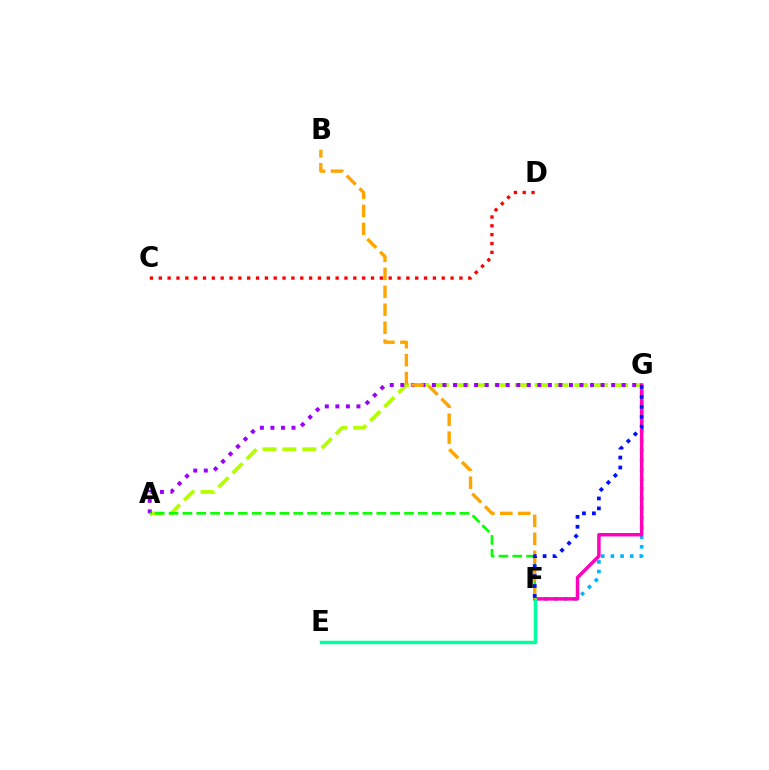{('F', 'G'): [{'color': '#00b5ff', 'line_style': 'dotted', 'thickness': 2.62}, {'color': '#ff00bd', 'line_style': 'solid', 'thickness': 2.49}, {'color': '#0010ff', 'line_style': 'dotted', 'thickness': 2.7}], ('A', 'G'): [{'color': '#b3ff00', 'line_style': 'dashed', 'thickness': 2.7}, {'color': '#9b00ff', 'line_style': 'dotted', 'thickness': 2.86}], ('A', 'F'): [{'color': '#08ff00', 'line_style': 'dashed', 'thickness': 1.88}], ('C', 'D'): [{'color': '#ff0000', 'line_style': 'dotted', 'thickness': 2.4}], ('E', 'F'): [{'color': '#00ff9d', 'line_style': 'solid', 'thickness': 2.51}], ('B', 'F'): [{'color': '#ffa500', 'line_style': 'dashed', 'thickness': 2.44}]}